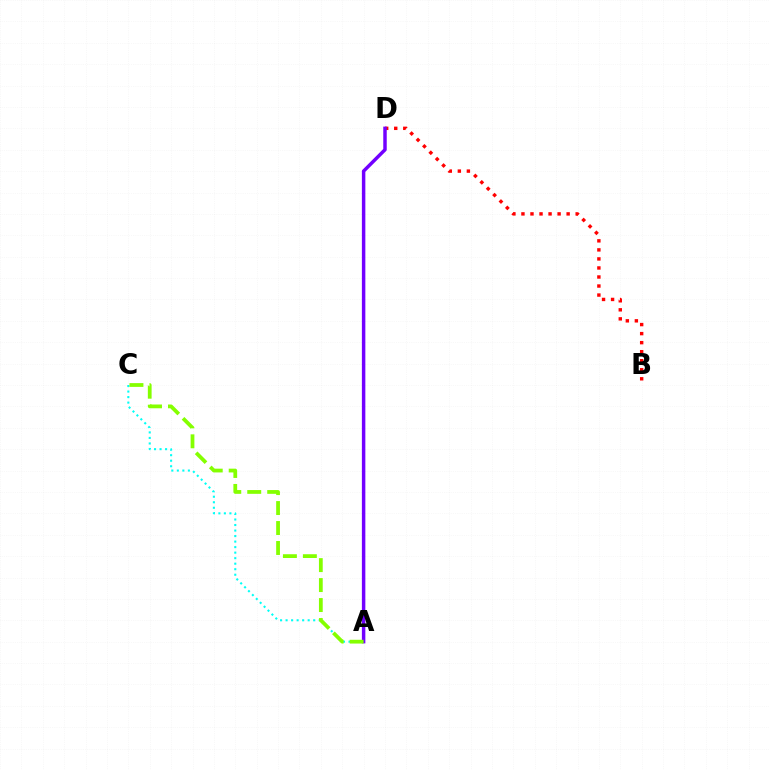{('B', 'D'): [{'color': '#ff0000', 'line_style': 'dotted', 'thickness': 2.46}], ('A', 'D'): [{'color': '#7200ff', 'line_style': 'solid', 'thickness': 2.5}], ('A', 'C'): [{'color': '#00fff6', 'line_style': 'dotted', 'thickness': 1.5}, {'color': '#84ff00', 'line_style': 'dashed', 'thickness': 2.71}]}